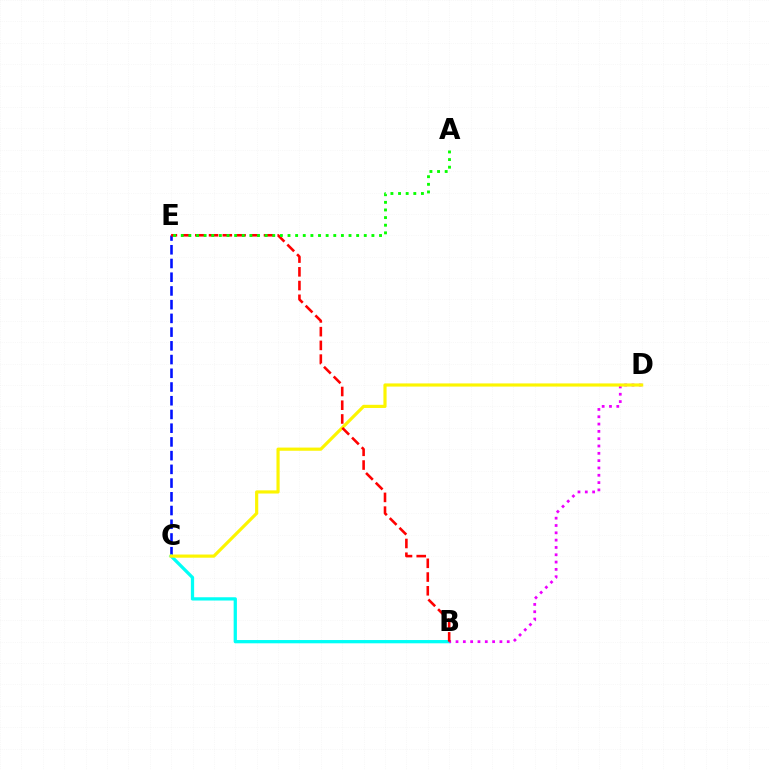{('C', 'E'): [{'color': '#0010ff', 'line_style': 'dashed', 'thickness': 1.86}], ('B', 'C'): [{'color': '#00fff6', 'line_style': 'solid', 'thickness': 2.35}], ('B', 'D'): [{'color': '#ee00ff', 'line_style': 'dotted', 'thickness': 1.99}], ('C', 'D'): [{'color': '#fcf500', 'line_style': 'solid', 'thickness': 2.28}], ('B', 'E'): [{'color': '#ff0000', 'line_style': 'dashed', 'thickness': 1.87}], ('A', 'E'): [{'color': '#08ff00', 'line_style': 'dotted', 'thickness': 2.07}]}